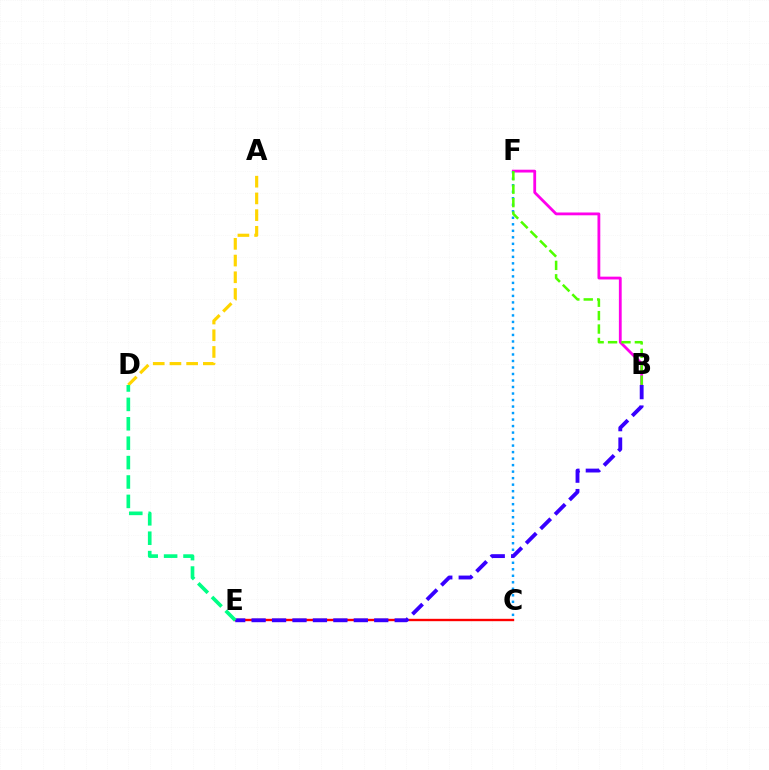{('B', 'F'): [{'color': '#ff00ed', 'line_style': 'solid', 'thickness': 2.02}, {'color': '#4fff00', 'line_style': 'dashed', 'thickness': 1.82}], ('C', 'E'): [{'color': '#ff0000', 'line_style': 'solid', 'thickness': 1.7}], ('A', 'D'): [{'color': '#ffd500', 'line_style': 'dashed', 'thickness': 2.27}], ('C', 'F'): [{'color': '#009eff', 'line_style': 'dotted', 'thickness': 1.77}], ('B', 'E'): [{'color': '#3700ff', 'line_style': 'dashed', 'thickness': 2.78}], ('D', 'E'): [{'color': '#00ff86', 'line_style': 'dashed', 'thickness': 2.64}]}